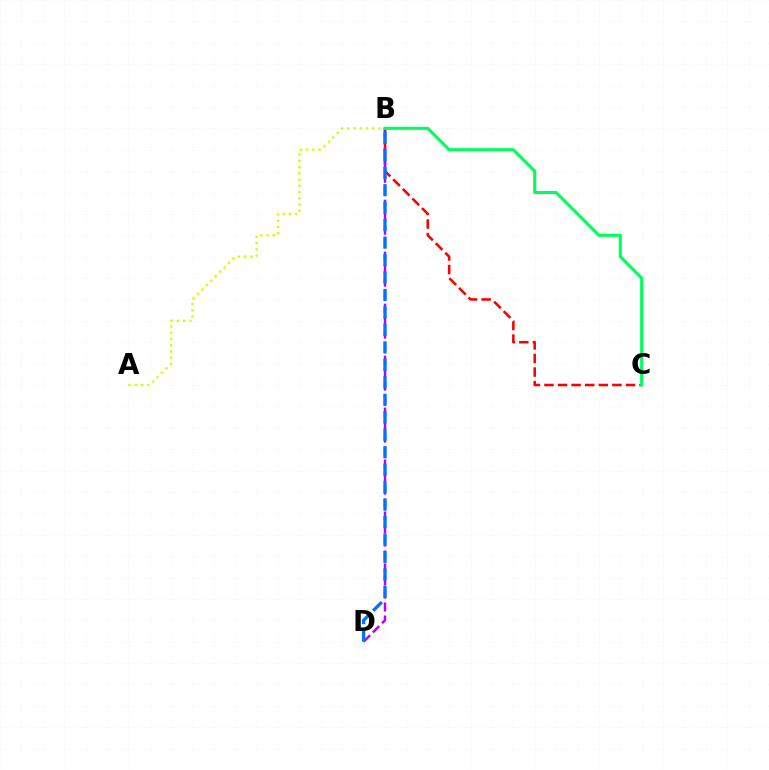{('B', 'C'): [{'color': '#ff0000', 'line_style': 'dashed', 'thickness': 1.85}, {'color': '#00ff5c', 'line_style': 'solid', 'thickness': 2.23}], ('B', 'D'): [{'color': '#b900ff', 'line_style': 'dashed', 'thickness': 1.77}, {'color': '#0074ff', 'line_style': 'dashed', 'thickness': 2.37}], ('A', 'B'): [{'color': '#d1ff00', 'line_style': 'dotted', 'thickness': 1.7}]}